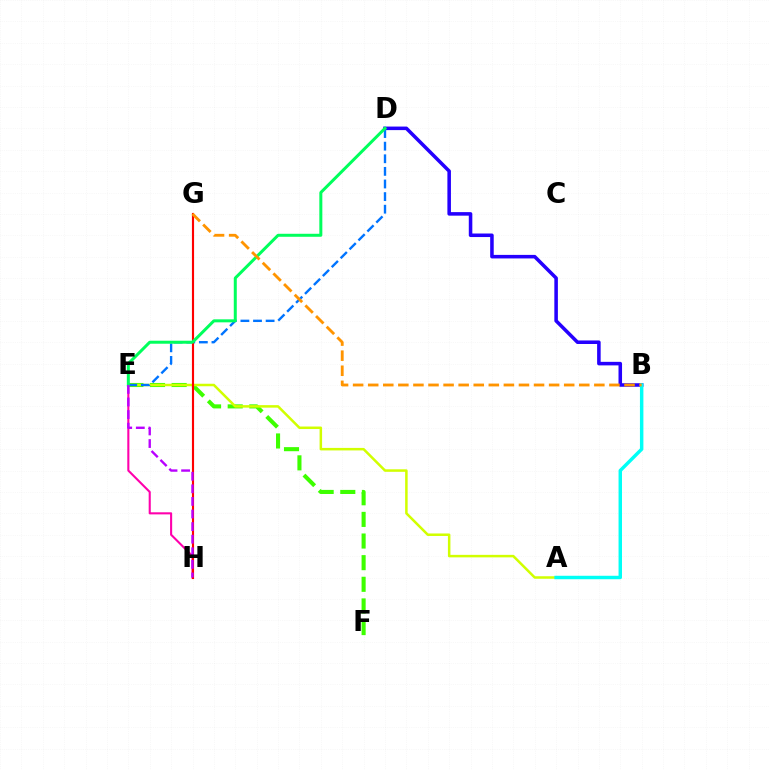{('E', 'H'): [{'color': '#ff00ac', 'line_style': 'solid', 'thickness': 1.51}, {'color': '#b900ff', 'line_style': 'dashed', 'thickness': 1.71}], ('E', 'F'): [{'color': '#3dff00', 'line_style': 'dashed', 'thickness': 2.94}], ('B', 'D'): [{'color': '#2500ff', 'line_style': 'solid', 'thickness': 2.55}], ('A', 'E'): [{'color': '#d1ff00', 'line_style': 'solid', 'thickness': 1.81}], ('D', 'E'): [{'color': '#0074ff', 'line_style': 'dashed', 'thickness': 1.71}, {'color': '#00ff5c', 'line_style': 'solid', 'thickness': 2.16}], ('G', 'H'): [{'color': '#ff0000', 'line_style': 'solid', 'thickness': 1.54}], ('A', 'B'): [{'color': '#00fff6', 'line_style': 'solid', 'thickness': 2.49}], ('B', 'G'): [{'color': '#ff9400', 'line_style': 'dashed', 'thickness': 2.05}]}